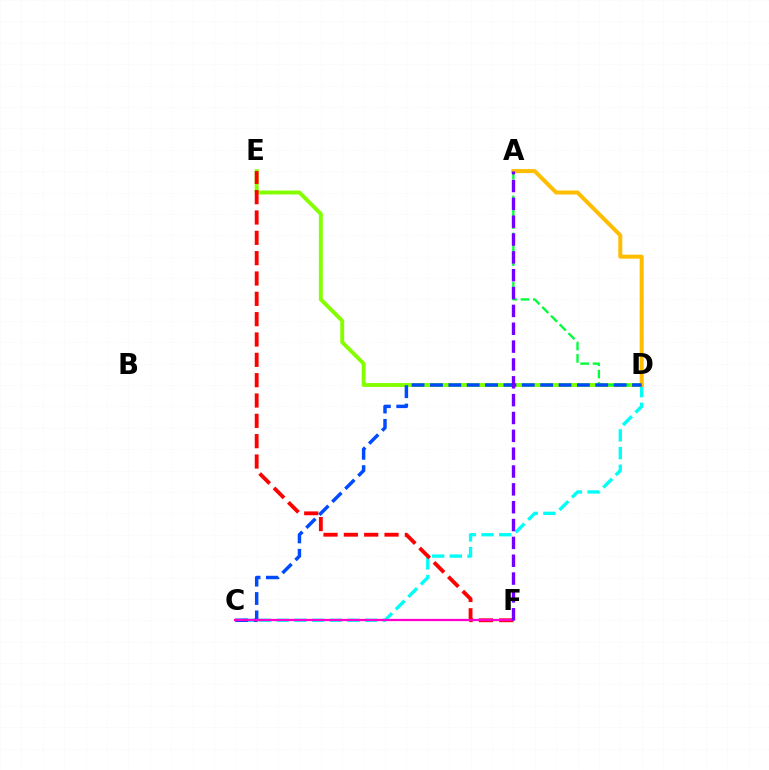{('D', 'E'): [{'color': '#84ff00', 'line_style': 'solid', 'thickness': 2.82}], ('C', 'D'): [{'color': '#00fff6', 'line_style': 'dashed', 'thickness': 2.4}, {'color': '#004bff', 'line_style': 'dashed', 'thickness': 2.5}], ('A', 'D'): [{'color': '#00ff39', 'line_style': 'dashed', 'thickness': 1.68}, {'color': '#ffbd00', 'line_style': 'solid', 'thickness': 2.87}], ('E', 'F'): [{'color': '#ff0000', 'line_style': 'dashed', 'thickness': 2.76}], ('C', 'F'): [{'color': '#ff00cf', 'line_style': 'solid', 'thickness': 1.62}], ('A', 'F'): [{'color': '#7200ff', 'line_style': 'dashed', 'thickness': 2.42}]}